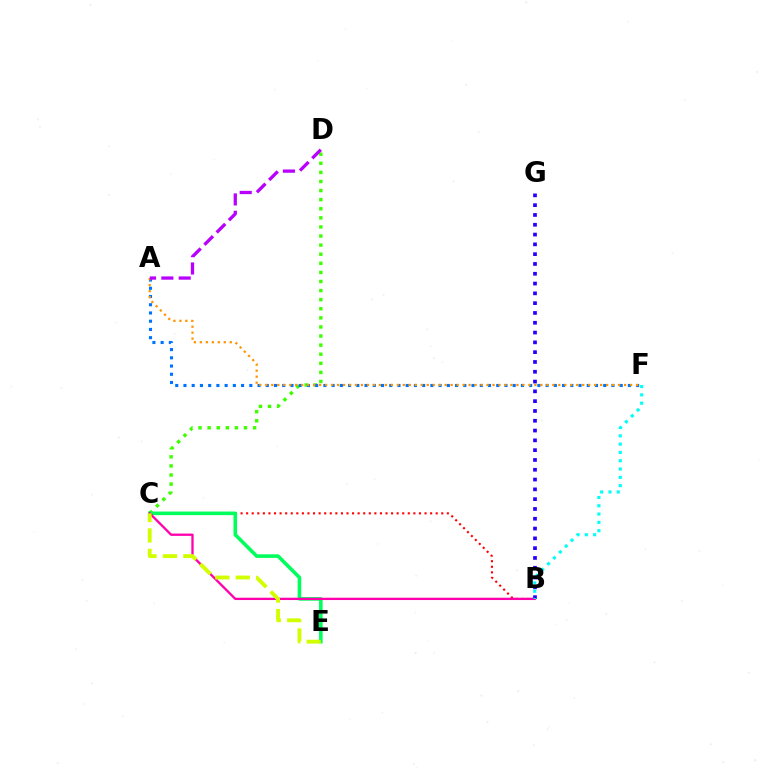{('C', 'D'): [{'color': '#3dff00', 'line_style': 'dotted', 'thickness': 2.47}], ('A', 'F'): [{'color': '#0074ff', 'line_style': 'dotted', 'thickness': 2.24}, {'color': '#ff9400', 'line_style': 'dotted', 'thickness': 1.62}], ('B', 'C'): [{'color': '#ff0000', 'line_style': 'dotted', 'thickness': 1.51}, {'color': '#ff00ac', 'line_style': 'solid', 'thickness': 1.66}], ('C', 'E'): [{'color': '#00ff5c', 'line_style': 'solid', 'thickness': 2.58}, {'color': '#d1ff00', 'line_style': 'dashed', 'thickness': 2.78}], ('A', 'D'): [{'color': '#b900ff', 'line_style': 'dashed', 'thickness': 2.36}], ('B', 'G'): [{'color': '#2500ff', 'line_style': 'dotted', 'thickness': 2.66}], ('B', 'F'): [{'color': '#00fff6', 'line_style': 'dotted', 'thickness': 2.26}]}